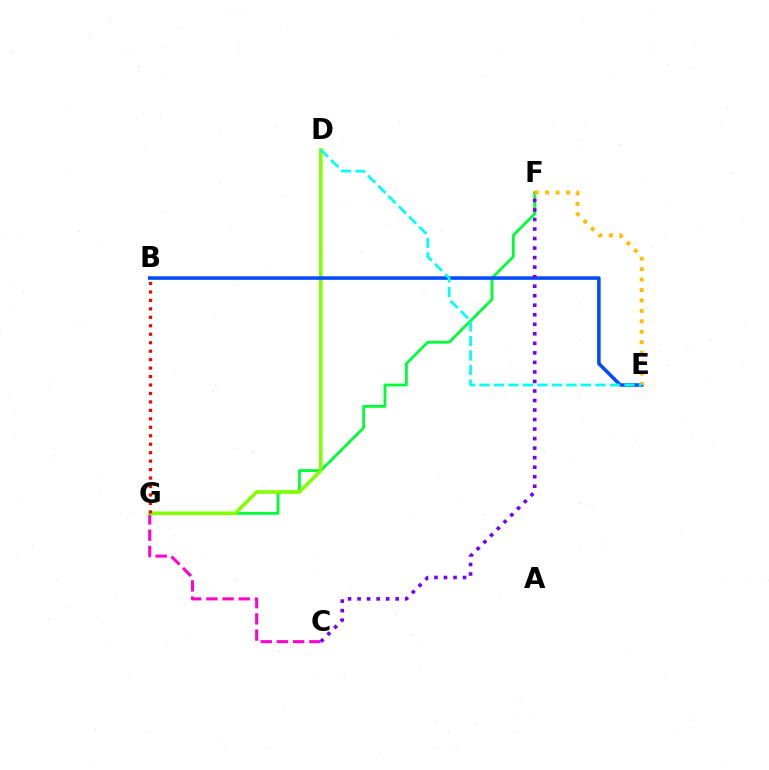{('C', 'G'): [{'color': '#ff00cf', 'line_style': 'dashed', 'thickness': 2.2}], ('F', 'G'): [{'color': '#00ff39', 'line_style': 'solid', 'thickness': 2.04}], ('D', 'G'): [{'color': '#84ff00', 'line_style': 'solid', 'thickness': 2.59}], ('B', 'E'): [{'color': '#004bff', 'line_style': 'solid', 'thickness': 2.54}], ('B', 'G'): [{'color': '#ff0000', 'line_style': 'dotted', 'thickness': 2.3}], ('C', 'F'): [{'color': '#7200ff', 'line_style': 'dotted', 'thickness': 2.59}], ('E', 'F'): [{'color': '#ffbd00', 'line_style': 'dotted', 'thickness': 2.84}], ('D', 'E'): [{'color': '#00fff6', 'line_style': 'dashed', 'thickness': 1.97}]}